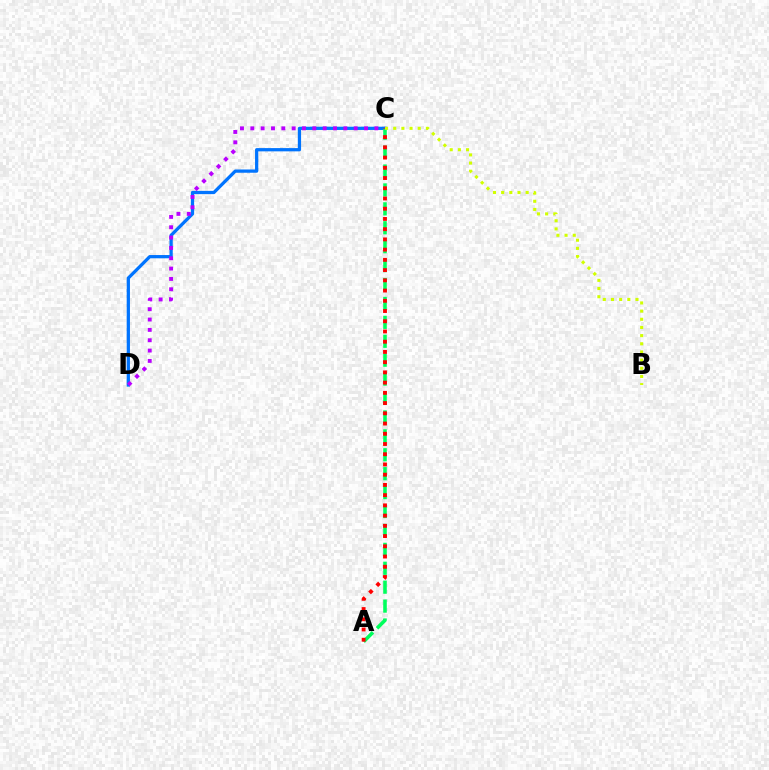{('C', 'D'): [{'color': '#0074ff', 'line_style': 'solid', 'thickness': 2.34}, {'color': '#b900ff', 'line_style': 'dotted', 'thickness': 2.81}], ('A', 'C'): [{'color': '#00ff5c', 'line_style': 'dashed', 'thickness': 2.57}, {'color': '#ff0000', 'line_style': 'dotted', 'thickness': 2.78}], ('B', 'C'): [{'color': '#d1ff00', 'line_style': 'dotted', 'thickness': 2.22}]}